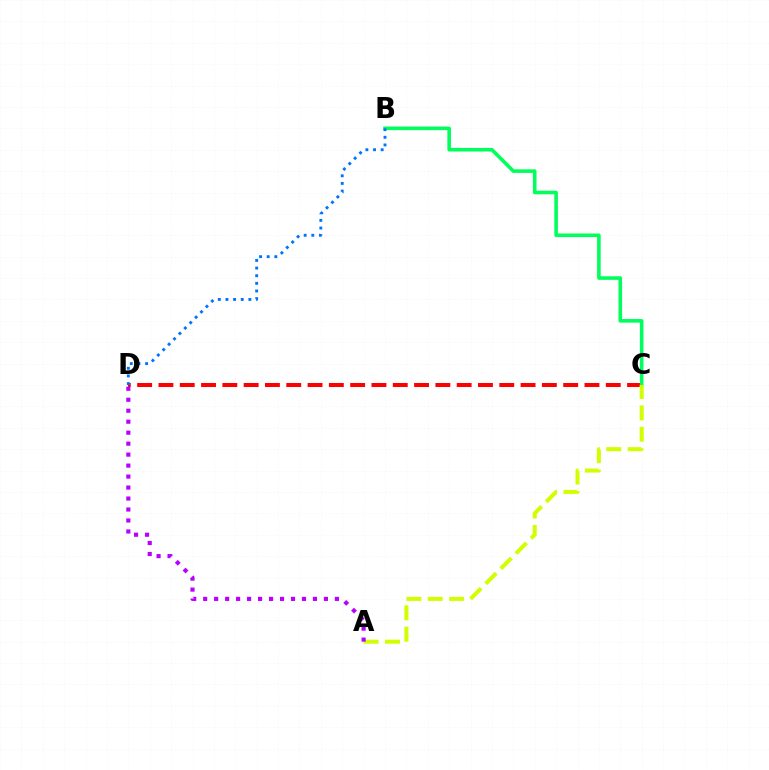{('C', 'D'): [{'color': '#ff0000', 'line_style': 'dashed', 'thickness': 2.89}], ('B', 'C'): [{'color': '#00ff5c', 'line_style': 'solid', 'thickness': 2.58}], ('B', 'D'): [{'color': '#0074ff', 'line_style': 'dotted', 'thickness': 2.08}], ('A', 'C'): [{'color': '#d1ff00', 'line_style': 'dashed', 'thickness': 2.91}], ('A', 'D'): [{'color': '#b900ff', 'line_style': 'dotted', 'thickness': 2.98}]}